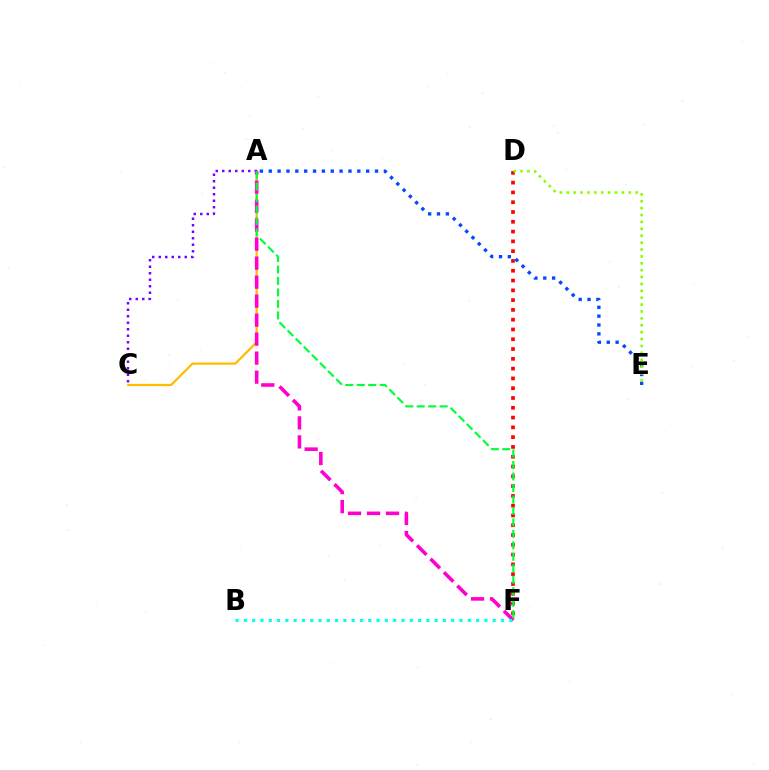{('D', 'F'): [{'color': '#ff0000', 'line_style': 'dotted', 'thickness': 2.66}], ('A', 'C'): [{'color': '#ffbd00', 'line_style': 'solid', 'thickness': 1.62}, {'color': '#7200ff', 'line_style': 'dotted', 'thickness': 1.77}], ('A', 'E'): [{'color': '#004bff', 'line_style': 'dotted', 'thickness': 2.41}], ('D', 'E'): [{'color': '#84ff00', 'line_style': 'dotted', 'thickness': 1.87}], ('A', 'F'): [{'color': '#ff00cf', 'line_style': 'dashed', 'thickness': 2.58}, {'color': '#00ff39', 'line_style': 'dashed', 'thickness': 1.56}], ('B', 'F'): [{'color': '#00fff6', 'line_style': 'dotted', 'thickness': 2.25}]}